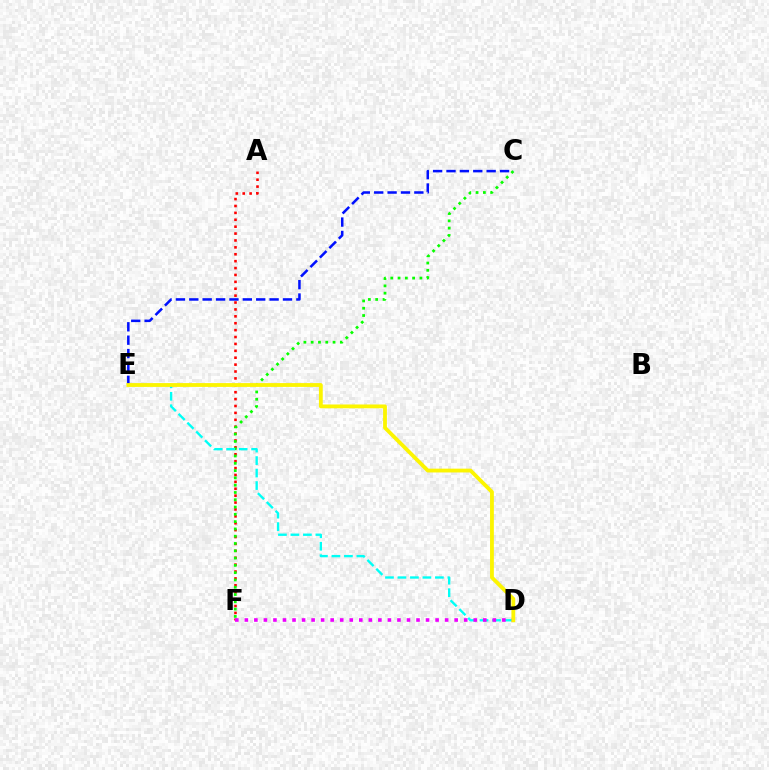{('A', 'F'): [{'color': '#ff0000', 'line_style': 'dotted', 'thickness': 1.87}], ('C', 'F'): [{'color': '#08ff00', 'line_style': 'dotted', 'thickness': 1.98}], ('D', 'E'): [{'color': '#00fff6', 'line_style': 'dashed', 'thickness': 1.7}, {'color': '#fcf500', 'line_style': 'solid', 'thickness': 2.75}], ('C', 'E'): [{'color': '#0010ff', 'line_style': 'dashed', 'thickness': 1.82}], ('D', 'F'): [{'color': '#ee00ff', 'line_style': 'dotted', 'thickness': 2.59}]}